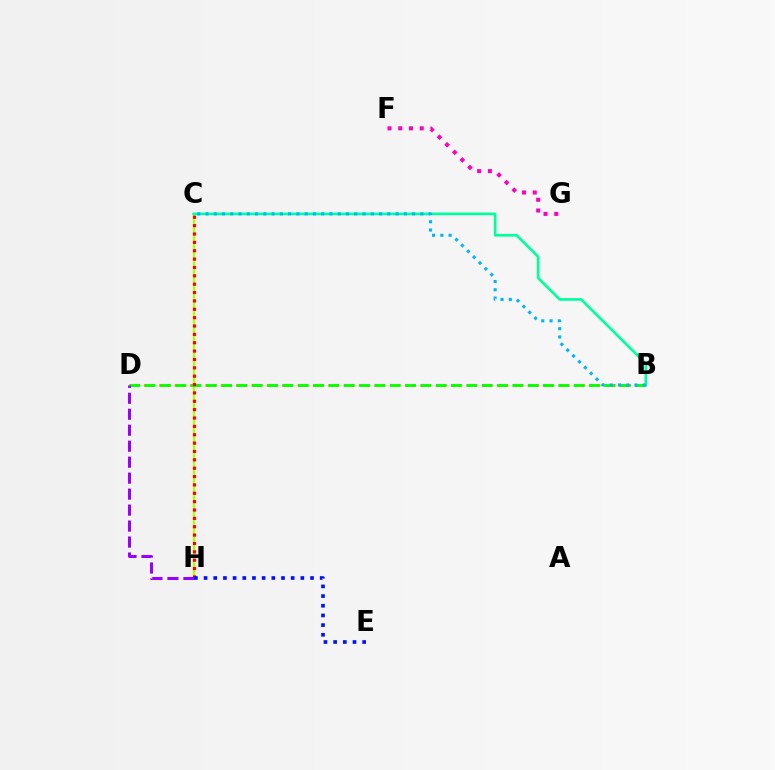{('F', 'G'): [{'color': '#ff00bd', 'line_style': 'dotted', 'thickness': 2.92}], ('B', 'D'): [{'color': '#ffa500', 'line_style': 'dotted', 'thickness': 2.09}, {'color': '#08ff00', 'line_style': 'dashed', 'thickness': 2.08}], ('C', 'H'): [{'color': '#b3ff00', 'line_style': 'solid', 'thickness': 1.66}, {'color': '#ff0000', 'line_style': 'dotted', 'thickness': 2.27}], ('B', 'C'): [{'color': '#00ff9d', 'line_style': 'solid', 'thickness': 1.93}, {'color': '#00b5ff', 'line_style': 'dotted', 'thickness': 2.25}], ('D', 'H'): [{'color': '#9b00ff', 'line_style': 'dashed', 'thickness': 2.17}], ('E', 'H'): [{'color': '#0010ff', 'line_style': 'dotted', 'thickness': 2.63}]}